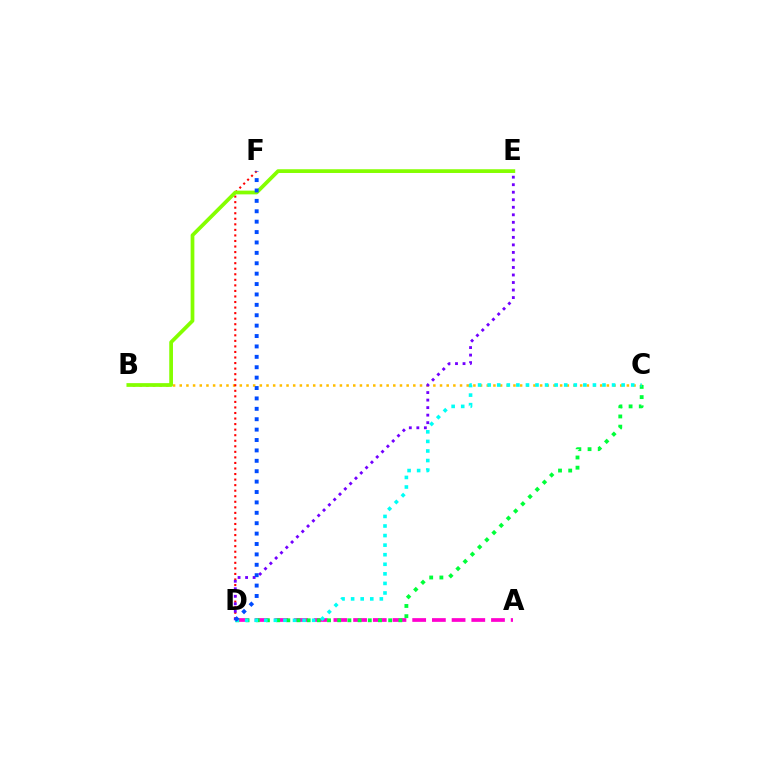{('A', 'D'): [{'color': '#ff00cf', 'line_style': 'dashed', 'thickness': 2.68}], ('B', 'C'): [{'color': '#ffbd00', 'line_style': 'dotted', 'thickness': 1.81}], ('C', 'D'): [{'color': '#00ff39', 'line_style': 'dotted', 'thickness': 2.77}, {'color': '#00fff6', 'line_style': 'dotted', 'thickness': 2.6}], ('D', 'F'): [{'color': '#ff0000', 'line_style': 'dotted', 'thickness': 1.51}, {'color': '#004bff', 'line_style': 'dotted', 'thickness': 2.83}], ('B', 'E'): [{'color': '#84ff00', 'line_style': 'solid', 'thickness': 2.69}], ('D', 'E'): [{'color': '#7200ff', 'line_style': 'dotted', 'thickness': 2.04}]}